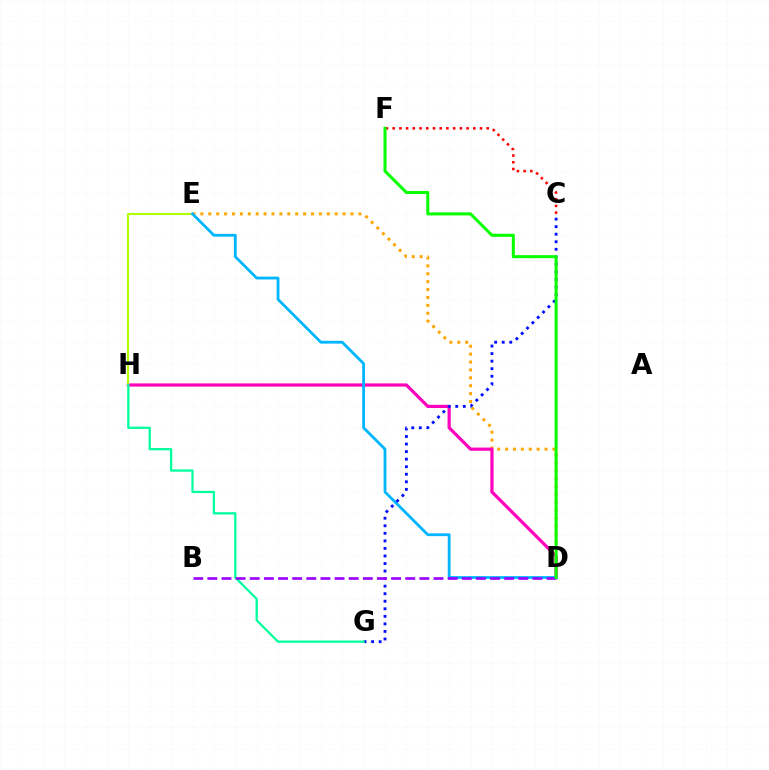{('D', 'E'): [{'color': '#ffa500', 'line_style': 'dotted', 'thickness': 2.15}, {'color': '#00b5ff', 'line_style': 'solid', 'thickness': 2.02}], ('D', 'H'): [{'color': '#ff00bd', 'line_style': 'solid', 'thickness': 2.31}], ('E', 'H'): [{'color': '#b3ff00', 'line_style': 'solid', 'thickness': 1.5}], ('C', 'G'): [{'color': '#0010ff', 'line_style': 'dotted', 'thickness': 2.05}], ('G', 'H'): [{'color': '#00ff9d', 'line_style': 'solid', 'thickness': 1.64}], ('B', 'D'): [{'color': '#9b00ff', 'line_style': 'dashed', 'thickness': 1.92}], ('C', 'F'): [{'color': '#ff0000', 'line_style': 'dotted', 'thickness': 1.82}], ('D', 'F'): [{'color': '#08ff00', 'line_style': 'solid', 'thickness': 2.19}]}